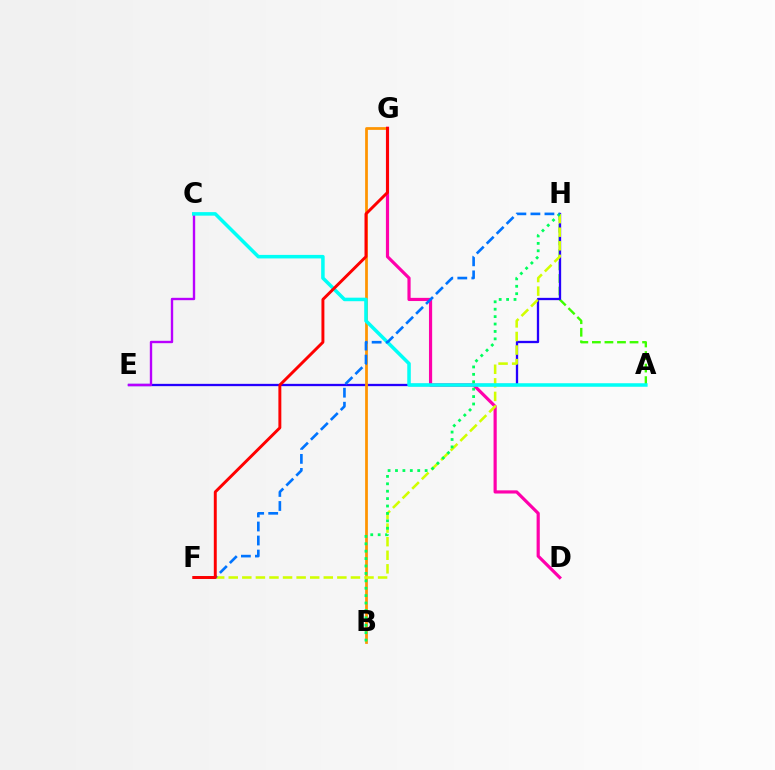{('A', 'H'): [{'color': '#3dff00', 'line_style': 'dashed', 'thickness': 1.7}], ('E', 'H'): [{'color': '#2500ff', 'line_style': 'solid', 'thickness': 1.66}], ('D', 'G'): [{'color': '#ff00ac', 'line_style': 'solid', 'thickness': 2.29}], ('B', 'G'): [{'color': '#ff9400', 'line_style': 'solid', 'thickness': 1.98}], ('C', 'E'): [{'color': '#b900ff', 'line_style': 'solid', 'thickness': 1.71}], ('F', 'H'): [{'color': '#d1ff00', 'line_style': 'dashed', 'thickness': 1.84}, {'color': '#0074ff', 'line_style': 'dashed', 'thickness': 1.9}], ('A', 'C'): [{'color': '#00fff6', 'line_style': 'solid', 'thickness': 2.54}], ('B', 'H'): [{'color': '#00ff5c', 'line_style': 'dotted', 'thickness': 2.01}], ('F', 'G'): [{'color': '#ff0000', 'line_style': 'solid', 'thickness': 2.11}]}